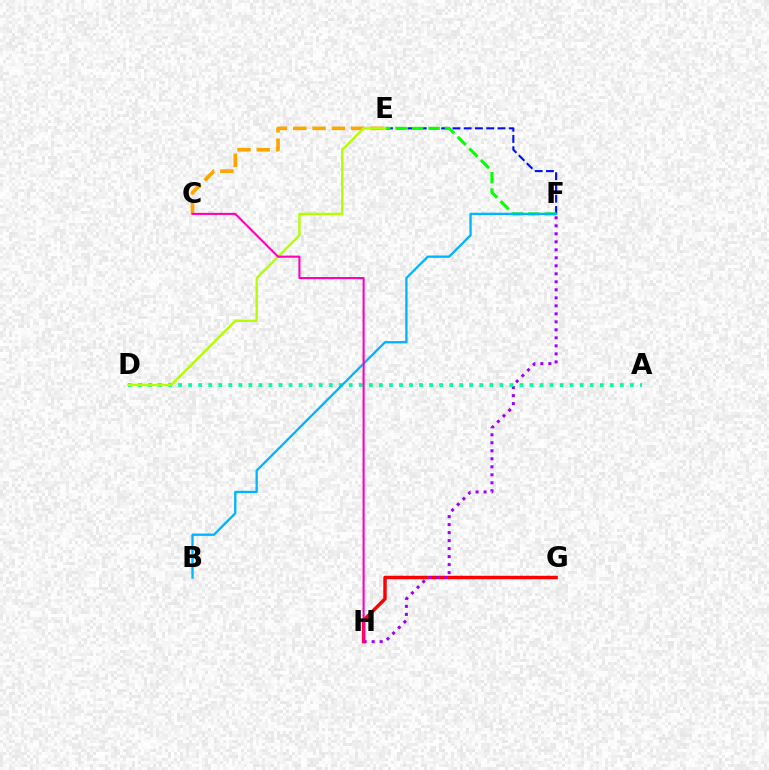{('G', 'H'): [{'color': '#ff0000', 'line_style': 'solid', 'thickness': 2.48}], ('C', 'E'): [{'color': '#ffa500', 'line_style': 'dashed', 'thickness': 2.62}], ('E', 'F'): [{'color': '#0010ff', 'line_style': 'dashed', 'thickness': 1.53}, {'color': '#08ff00', 'line_style': 'dashed', 'thickness': 2.23}], ('F', 'H'): [{'color': '#9b00ff', 'line_style': 'dotted', 'thickness': 2.17}], ('A', 'D'): [{'color': '#00ff9d', 'line_style': 'dotted', 'thickness': 2.73}], ('B', 'F'): [{'color': '#00b5ff', 'line_style': 'solid', 'thickness': 1.67}], ('D', 'E'): [{'color': '#b3ff00', 'line_style': 'solid', 'thickness': 1.7}], ('C', 'H'): [{'color': '#ff00bd', 'line_style': 'solid', 'thickness': 1.52}]}